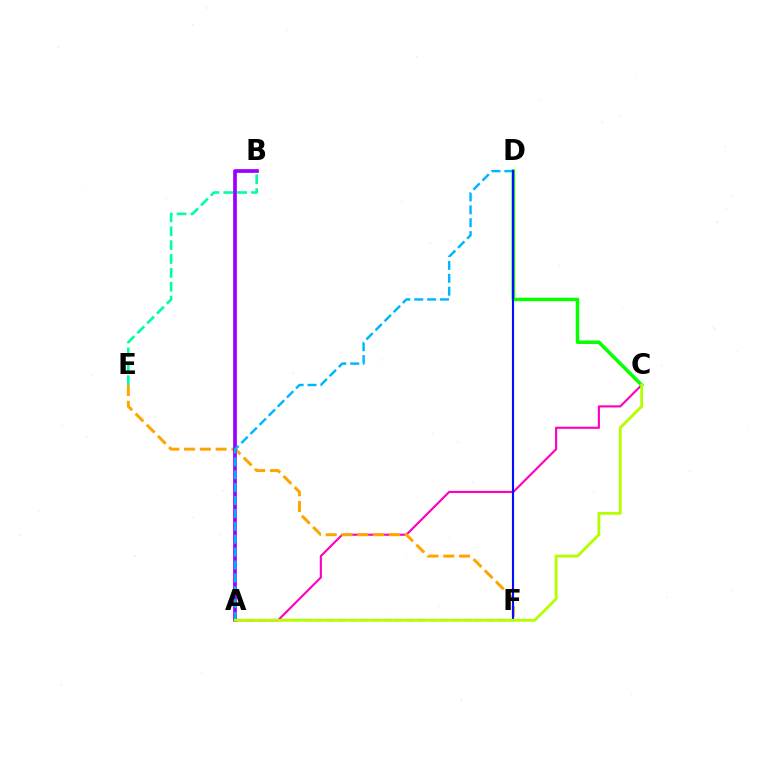{('A', 'C'): [{'color': '#ff00bd', 'line_style': 'solid', 'thickness': 1.53}, {'color': '#b3ff00', 'line_style': 'solid', 'thickness': 2.05}], ('E', 'F'): [{'color': '#ffa500', 'line_style': 'dashed', 'thickness': 2.15}], ('C', 'D'): [{'color': '#08ff00', 'line_style': 'solid', 'thickness': 2.53}], ('A', 'B'): [{'color': '#9b00ff', 'line_style': 'solid', 'thickness': 2.66}], ('A', 'F'): [{'color': '#ff0000', 'line_style': 'dashed', 'thickness': 1.55}], ('A', 'D'): [{'color': '#00b5ff', 'line_style': 'dashed', 'thickness': 1.75}], ('D', 'F'): [{'color': '#0010ff', 'line_style': 'solid', 'thickness': 1.53}], ('B', 'E'): [{'color': '#00ff9d', 'line_style': 'dashed', 'thickness': 1.89}]}